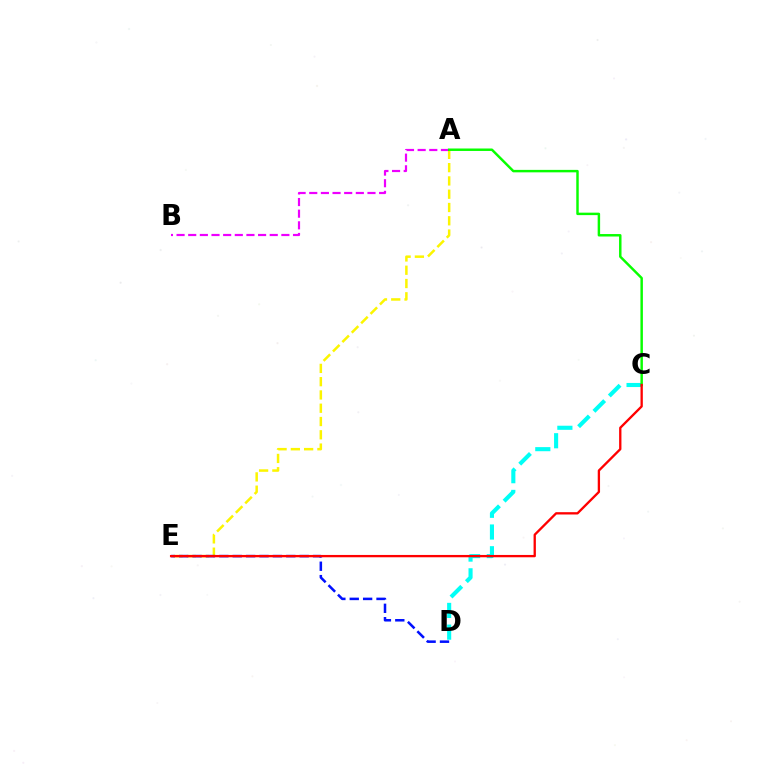{('C', 'D'): [{'color': '#00fff6', 'line_style': 'dashed', 'thickness': 2.95}], ('A', 'E'): [{'color': '#fcf500', 'line_style': 'dashed', 'thickness': 1.8}], ('A', 'B'): [{'color': '#ee00ff', 'line_style': 'dashed', 'thickness': 1.58}], ('D', 'E'): [{'color': '#0010ff', 'line_style': 'dashed', 'thickness': 1.82}], ('A', 'C'): [{'color': '#08ff00', 'line_style': 'solid', 'thickness': 1.77}], ('C', 'E'): [{'color': '#ff0000', 'line_style': 'solid', 'thickness': 1.67}]}